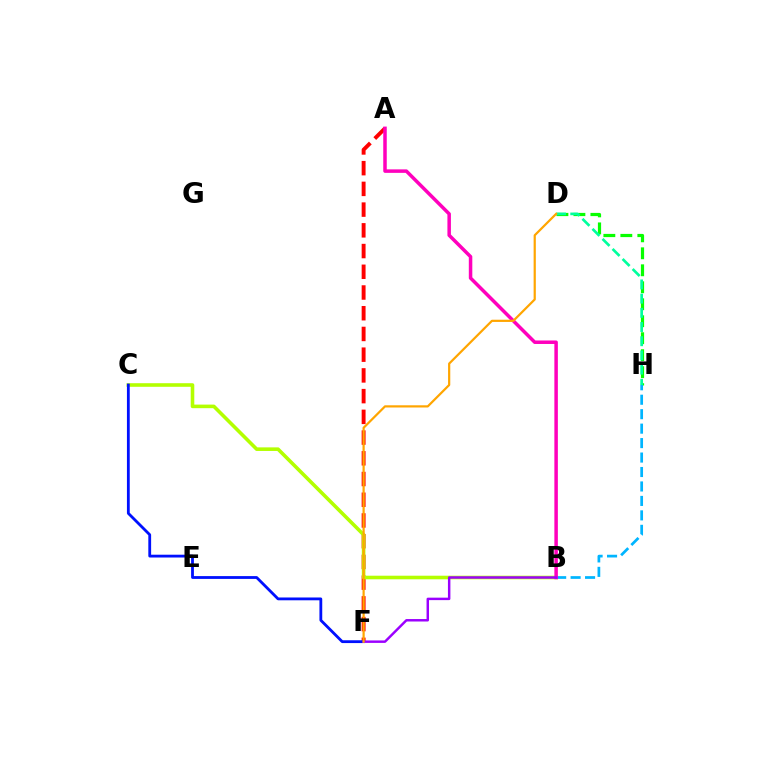{('A', 'F'): [{'color': '#ff0000', 'line_style': 'dashed', 'thickness': 2.82}], ('D', 'H'): [{'color': '#08ff00', 'line_style': 'dashed', 'thickness': 2.31}, {'color': '#00ff9d', 'line_style': 'dashed', 'thickness': 1.93}], ('B', 'C'): [{'color': '#b3ff00', 'line_style': 'solid', 'thickness': 2.58}], ('B', 'H'): [{'color': '#00b5ff', 'line_style': 'dashed', 'thickness': 1.96}], ('A', 'B'): [{'color': '#ff00bd', 'line_style': 'solid', 'thickness': 2.52}], ('C', 'F'): [{'color': '#0010ff', 'line_style': 'solid', 'thickness': 2.02}], ('B', 'F'): [{'color': '#9b00ff', 'line_style': 'solid', 'thickness': 1.77}], ('D', 'F'): [{'color': '#ffa500', 'line_style': 'solid', 'thickness': 1.59}]}